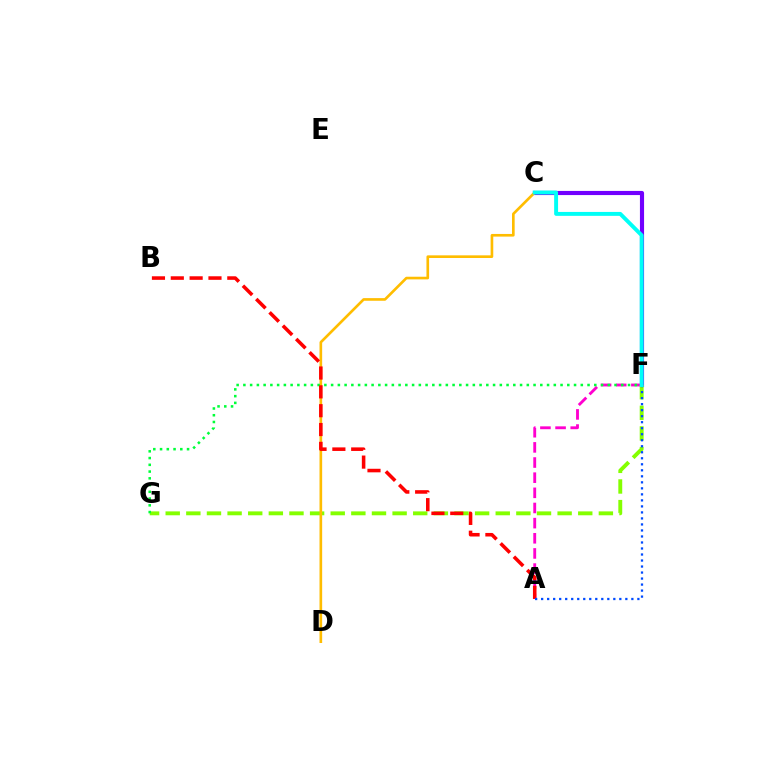{('C', 'F'): [{'color': '#7200ff', 'line_style': 'solid', 'thickness': 2.97}, {'color': '#00fff6', 'line_style': 'solid', 'thickness': 2.82}], ('A', 'F'): [{'color': '#ff00cf', 'line_style': 'dashed', 'thickness': 2.06}, {'color': '#004bff', 'line_style': 'dotted', 'thickness': 1.63}], ('F', 'G'): [{'color': '#84ff00', 'line_style': 'dashed', 'thickness': 2.8}, {'color': '#00ff39', 'line_style': 'dotted', 'thickness': 1.83}], ('C', 'D'): [{'color': '#ffbd00', 'line_style': 'solid', 'thickness': 1.91}], ('A', 'B'): [{'color': '#ff0000', 'line_style': 'dashed', 'thickness': 2.56}]}